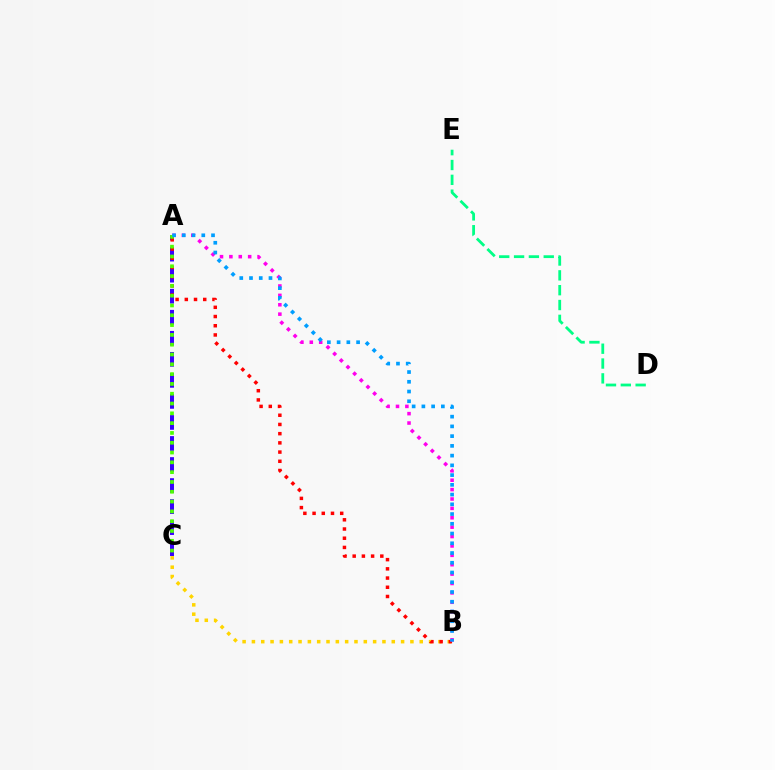{('A', 'C'): [{'color': '#3700ff', 'line_style': 'dashed', 'thickness': 2.86}, {'color': '#4fff00', 'line_style': 'dotted', 'thickness': 2.66}], ('B', 'C'): [{'color': '#ffd500', 'line_style': 'dotted', 'thickness': 2.53}], ('A', 'B'): [{'color': '#ff0000', 'line_style': 'dotted', 'thickness': 2.5}, {'color': '#ff00ed', 'line_style': 'dotted', 'thickness': 2.55}, {'color': '#009eff', 'line_style': 'dotted', 'thickness': 2.65}], ('D', 'E'): [{'color': '#00ff86', 'line_style': 'dashed', 'thickness': 2.02}]}